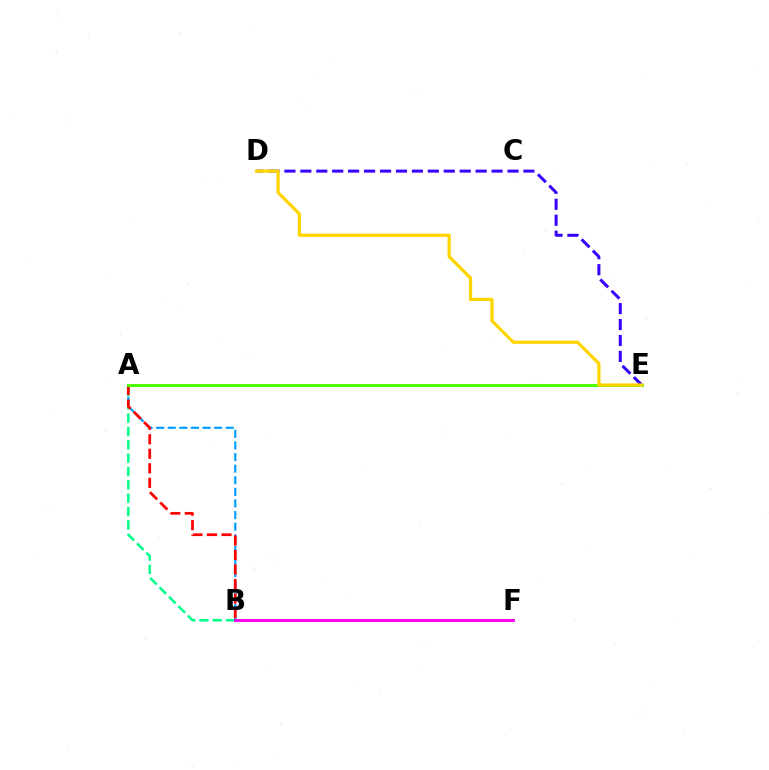{('A', 'B'): [{'color': '#009eff', 'line_style': 'dashed', 'thickness': 1.58}, {'color': '#00ff86', 'line_style': 'dashed', 'thickness': 1.81}, {'color': '#ff0000', 'line_style': 'dashed', 'thickness': 1.97}], ('D', 'E'): [{'color': '#3700ff', 'line_style': 'dashed', 'thickness': 2.16}, {'color': '#ffd500', 'line_style': 'solid', 'thickness': 2.33}], ('A', 'E'): [{'color': '#4fff00', 'line_style': 'solid', 'thickness': 2.12}], ('B', 'F'): [{'color': '#ff00ed', 'line_style': 'solid', 'thickness': 2.09}]}